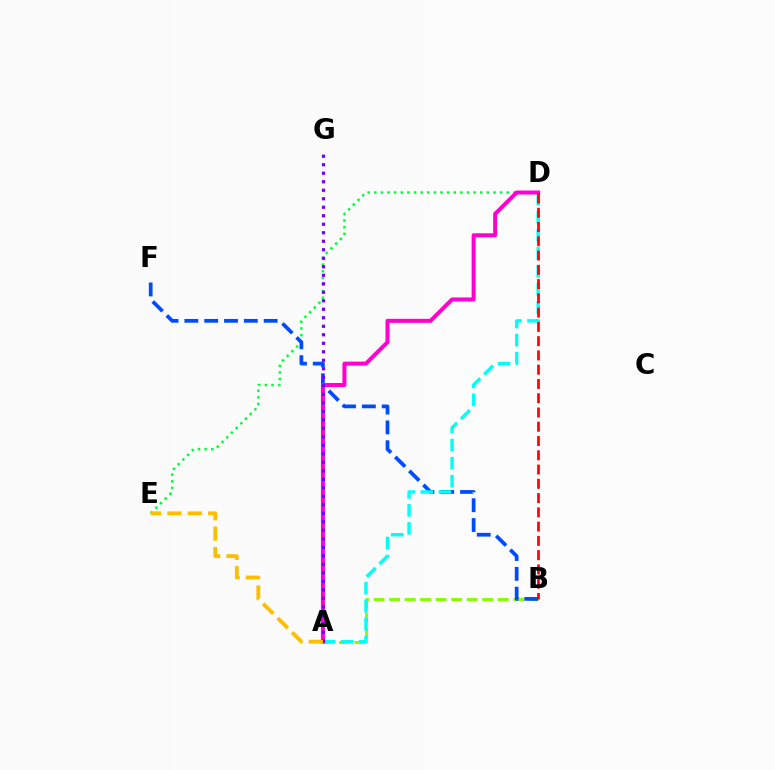{('D', 'E'): [{'color': '#00ff39', 'line_style': 'dotted', 'thickness': 1.8}], ('A', 'B'): [{'color': '#84ff00', 'line_style': 'dashed', 'thickness': 2.11}], ('B', 'F'): [{'color': '#004bff', 'line_style': 'dashed', 'thickness': 2.69}], ('A', 'D'): [{'color': '#00fff6', 'line_style': 'dashed', 'thickness': 2.45}, {'color': '#ff00cf', 'line_style': 'solid', 'thickness': 2.88}], ('A', 'G'): [{'color': '#7200ff', 'line_style': 'dotted', 'thickness': 2.31}], ('A', 'E'): [{'color': '#ffbd00', 'line_style': 'dashed', 'thickness': 2.77}], ('B', 'D'): [{'color': '#ff0000', 'line_style': 'dashed', 'thickness': 1.94}]}